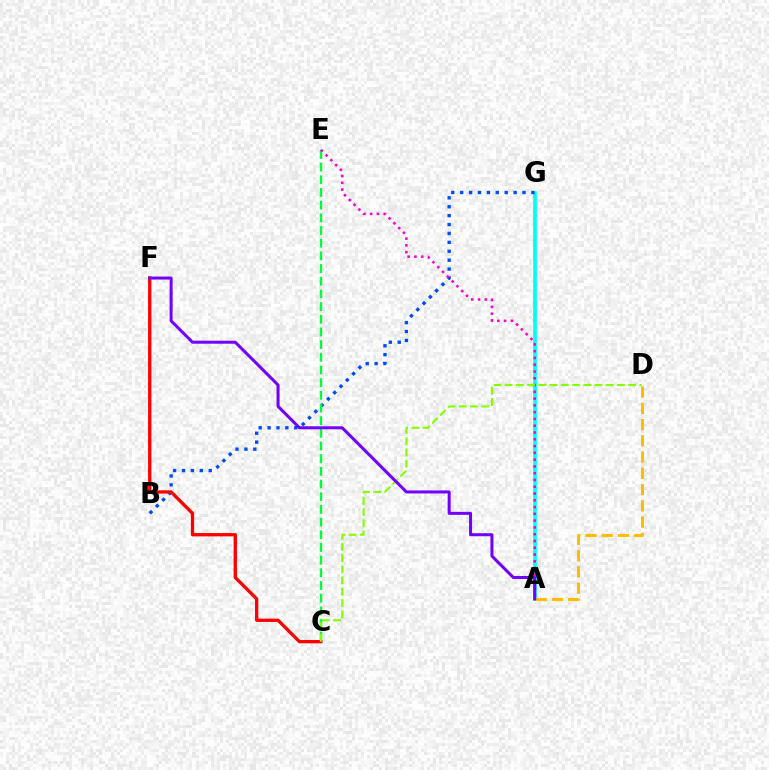{('A', 'G'): [{'color': '#00fff6', 'line_style': 'solid', 'thickness': 2.67}], ('A', 'D'): [{'color': '#ffbd00', 'line_style': 'dashed', 'thickness': 2.21}], ('B', 'G'): [{'color': '#004bff', 'line_style': 'dotted', 'thickness': 2.42}], ('C', 'E'): [{'color': '#00ff39', 'line_style': 'dashed', 'thickness': 1.72}], ('C', 'F'): [{'color': '#ff0000', 'line_style': 'solid', 'thickness': 2.38}], ('A', 'E'): [{'color': '#ff00cf', 'line_style': 'dotted', 'thickness': 1.84}], ('C', 'D'): [{'color': '#84ff00', 'line_style': 'dashed', 'thickness': 1.53}], ('A', 'F'): [{'color': '#7200ff', 'line_style': 'solid', 'thickness': 2.17}]}